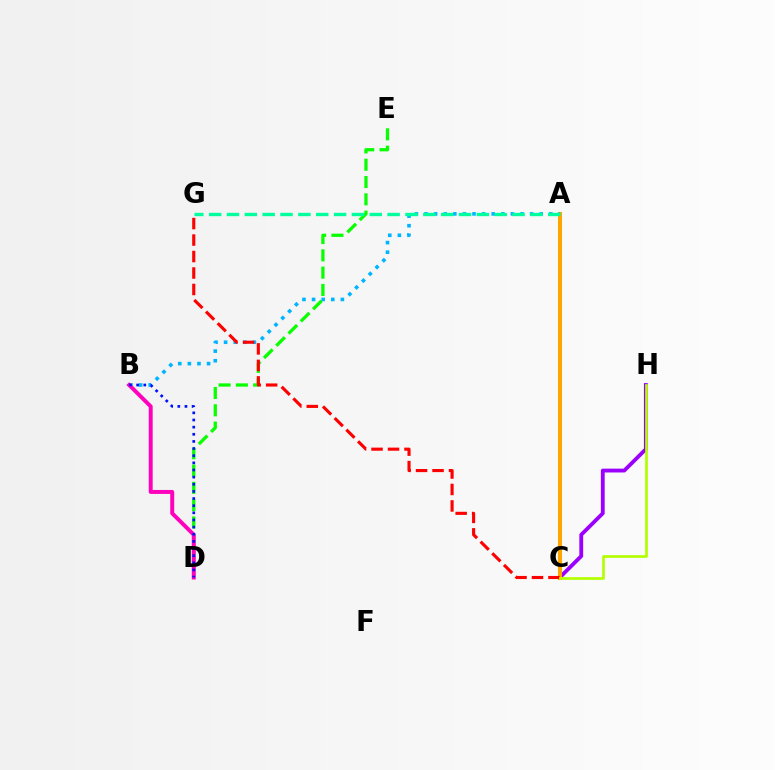{('C', 'H'): [{'color': '#9b00ff', 'line_style': 'solid', 'thickness': 2.76}, {'color': '#b3ff00', 'line_style': 'solid', 'thickness': 1.93}], ('D', 'E'): [{'color': '#08ff00', 'line_style': 'dashed', 'thickness': 2.35}], ('A', 'C'): [{'color': '#ffa500', 'line_style': 'solid', 'thickness': 2.93}], ('A', 'B'): [{'color': '#00b5ff', 'line_style': 'dotted', 'thickness': 2.61}], ('C', 'G'): [{'color': '#ff0000', 'line_style': 'dashed', 'thickness': 2.24}], ('B', 'D'): [{'color': '#ff00bd', 'line_style': 'solid', 'thickness': 2.84}, {'color': '#0010ff', 'line_style': 'dotted', 'thickness': 1.94}], ('A', 'G'): [{'color': '#00ff9d', 'line_style': 'dashed', 'thickness': 2.42}]}